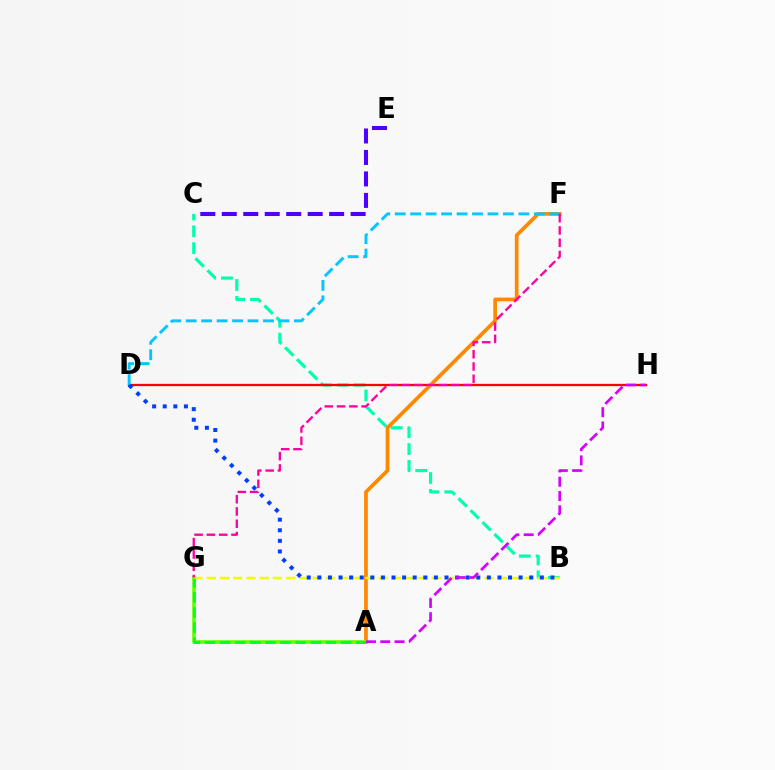{('B', 'C'): [{'color': '#00ffaf', 'line_style': 'dashed', 'thickness': 2.29}], ('D', 'H'): [{'color': '#ff0000', 'line_style': 'solid', 'thickness': 1.64}], ('A', 'F'): [{'color': '#ff8800', 'line_style': 'solid', 'thickness': 2.66}], ('A', 'G'): [{'color': '#66ff00', 'line_style': 'solid', 'thickness': 2.62}, {'color': '#00ff27', 'line_style': 'dashed', 'thickness': 2.06}], ('C', 'E'): [{'color': '#4f00ff', 'line_style': 'dashed', 'thickness': 2.92}], ('D', 'F'): [{'color': '#00c7ff', 'line_style': 'dashed', 'thickness': 2.1}], ('B', 'G'): [{'color': '#eeff00', 'line_style': 'dashed', 'thickness': 1.8}], ('F', 'G'): [{'color': '#ff00a0', 'line_style': 'dashed', 'thickness': 1.67}], ('B', 'D'): [{'color': '#003fff', 'line_style': 'dotted', 'thickness': 2.88}], ('A', 'H'): [{'color': '#d600ff', 'line_style': 'dashed', 'thickness': 1.94}]}